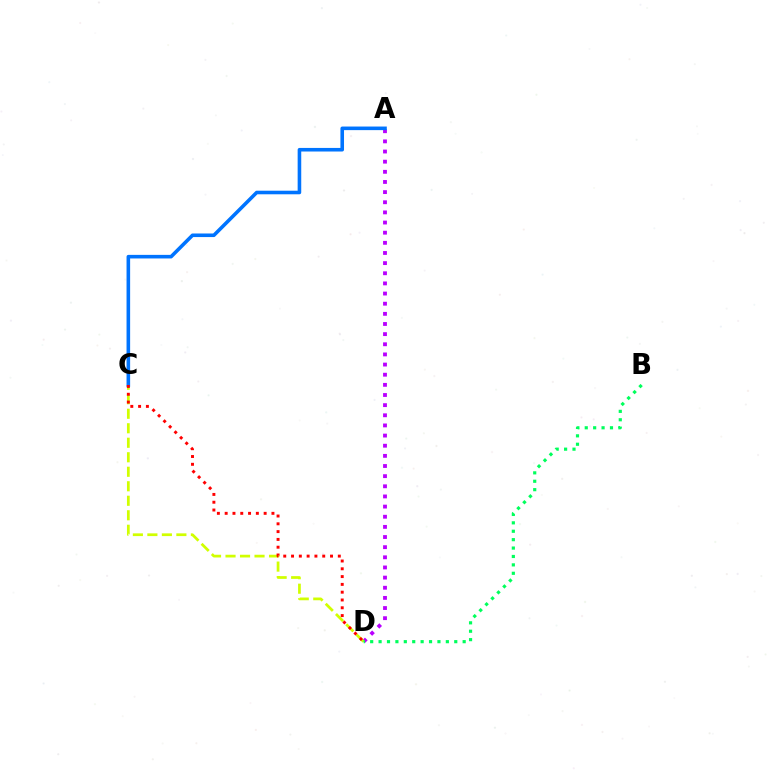{('A', 'D'): [{'color': '#b900ff', 'line_style': 'dotted', 'thickness': 2.76}], ('C', 'D'): [{'color': '#d1ff00', 'line_style': 'dashed', 'thickness': 1.97}, {'color': '#ff0000', 'line_style': 'dotted', 'thickness': 2.12}], ('A', 'C'): [{'color': '#0074ff', 'line_style': 'solid', 'thickness': 2.58}], ('B', 'D'): [{'color': '#00ff5c', 'line_style': 'dotted', 'thickness': 2.28}]}